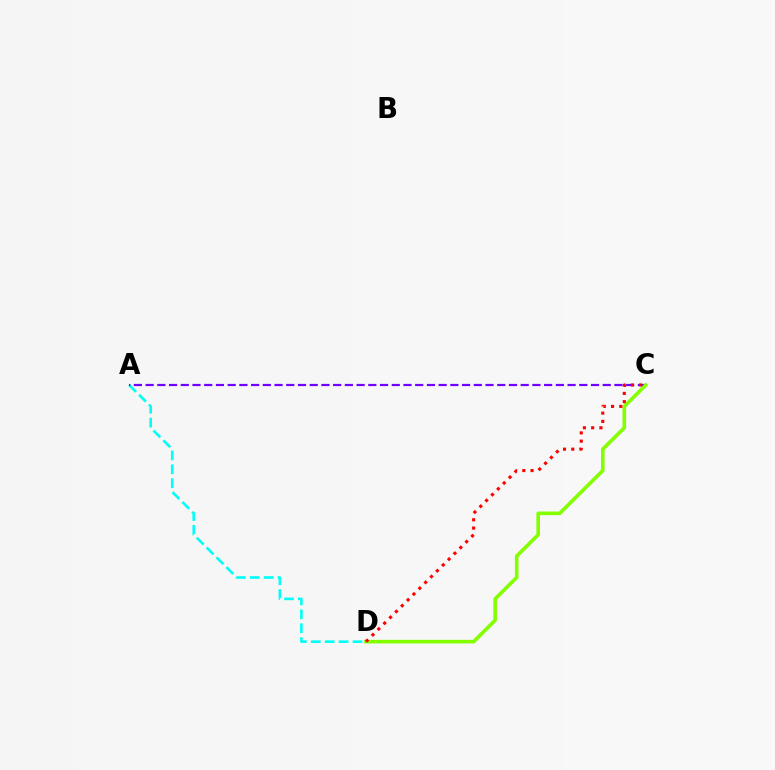{('A', 'D'): [{'color': '#00fff6', 'line_style': 'dashed', 'thickness': 1.89}], ('A', 'C'): [{'color': '#7200ff', 'line_style': 'dashed', 'thickness': 1.59}], ('C', 'D'): [{'color': '#84ff00', 'line_style': 'solid', 'thickness': 2.59}, {'color': '#ff0000', 'line_style': 'dotted', 'thickness': 2.24}]}